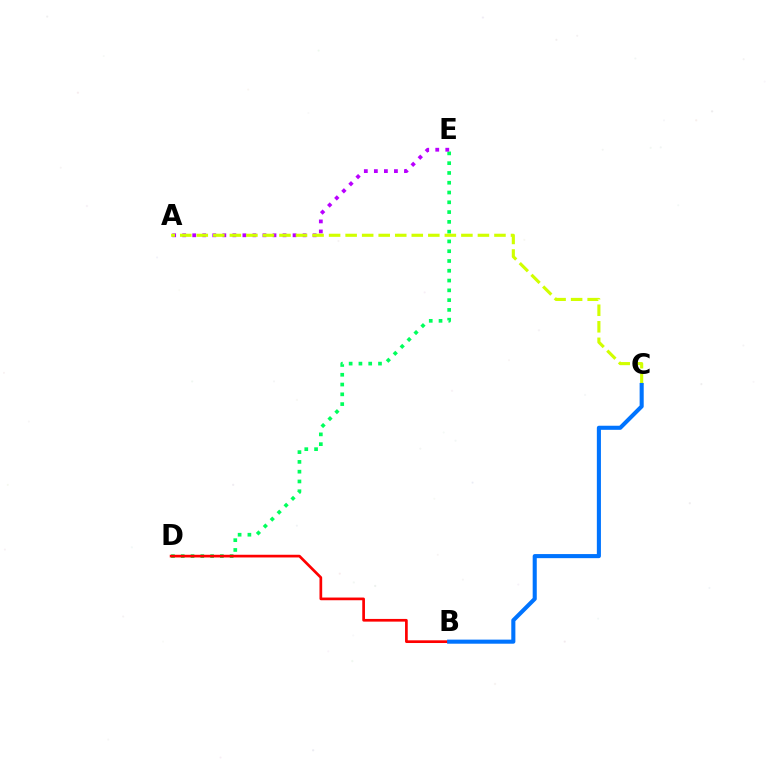{('D', 'E'): [{'color': '#00ff5c', 'line_style': 'dotted', 'thickness': 2.66}], ('A', 'E'): [{'color': '#b900ff', 'line_style': 'dotted', 'thickness': 2.73}], ('A', 'C'): [{'color': '#d1ff00', 'line_style': 'dashed', 'thickness': 2.25}], ('B', 'D'): [{'color': '#ff0000', 'line_style': 'solid', 'thickness': 1.94}], ('B', 'C'): [{'color': '#0074ff', 'line_style': 'solid', 'thickness': 2.94}]}